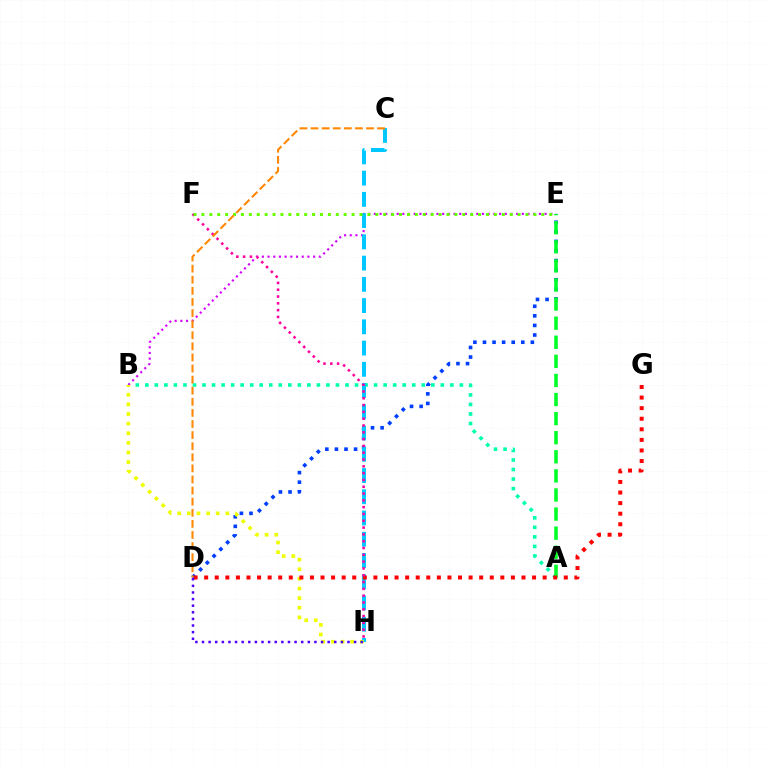{('D', 'E'): [{'color': '#003fff', 'line_style': 'dotted', 'thickness': 2.6}], ('A', 'B'): [{'color': '#00ffaf', 'line_style': 'dotted', 'thickness': 2.59}], ('B', 'E'): [{'color': '#d600ff', 'line_style': 'dotted', 'thickness': 1.55}], ('C', 'H'): [{'color': '#00c7ff', 'line_style': 'dashed', 'thickness': 2.89}], ('B', 'H'): [{'color': '#eeff00', 'line_style': 'dotted', 'thickness': 2.62}], ('A', 'E'): [{'color': '#00ff27', 'line_style': 'dashed', 'thickness': 2.59}], ('D', 'G'): [{'color': '#ff0000', 'line_style': 'dotted', 'thickness': 2.87}], ('F', 'H'): [{'color': '#ff00a0', 'line_style': 'dotted', 'thickness': 1.85}], ('D', 'H'): [{'color': '#4f00ff', 'line_style': 'dotted', 'thickness': 1.8}], ('E', 'F'): [{'color': '#66ff00', 'line_style': 'dotted', 'thickness': 2.15}], ('C', 'D'): [{'color': '#ff8800', 'line_style': 'dashed', 'thickness': 1.51}]}